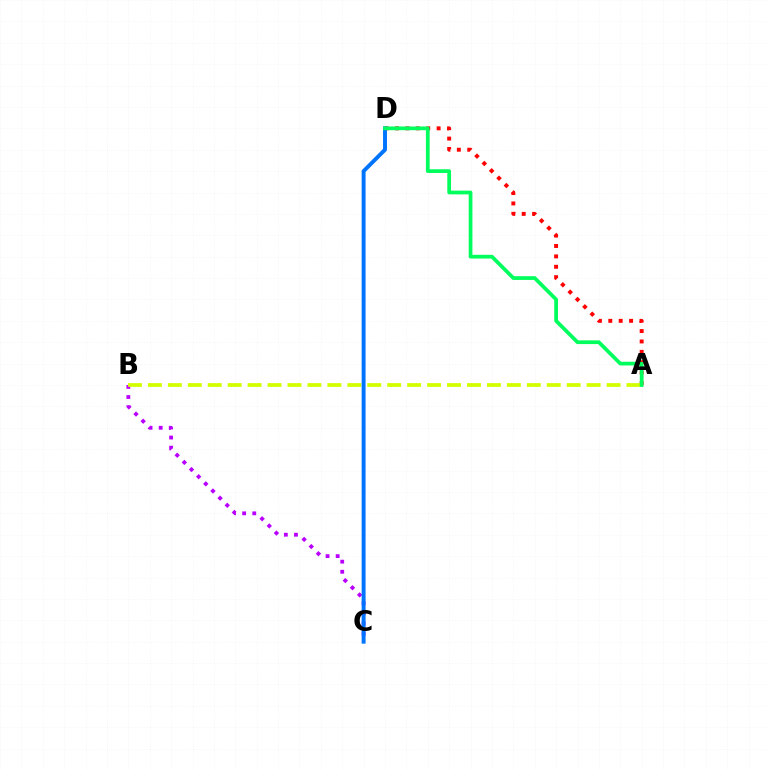{('A', 'D'): [{'color': '#ff0000', 'line_style': 'dotted', 'thickness': 2.82}, {'color': '#00ff5c', 'line_style': 'solid', 'thickness': 2.69}], ('B', 'C'): [{'color': '#b900ff', 'line_style': 'dotted', 'thickness': 2.75}], ('A', 'B'): [{'color': '#d1ff00', 'line_style': 'dashed', 'thickness': 2.71}], ('C', 'D'): [{'color': '#0074ff', 'line_style': 'solid', 'thickness': 2.83}]}